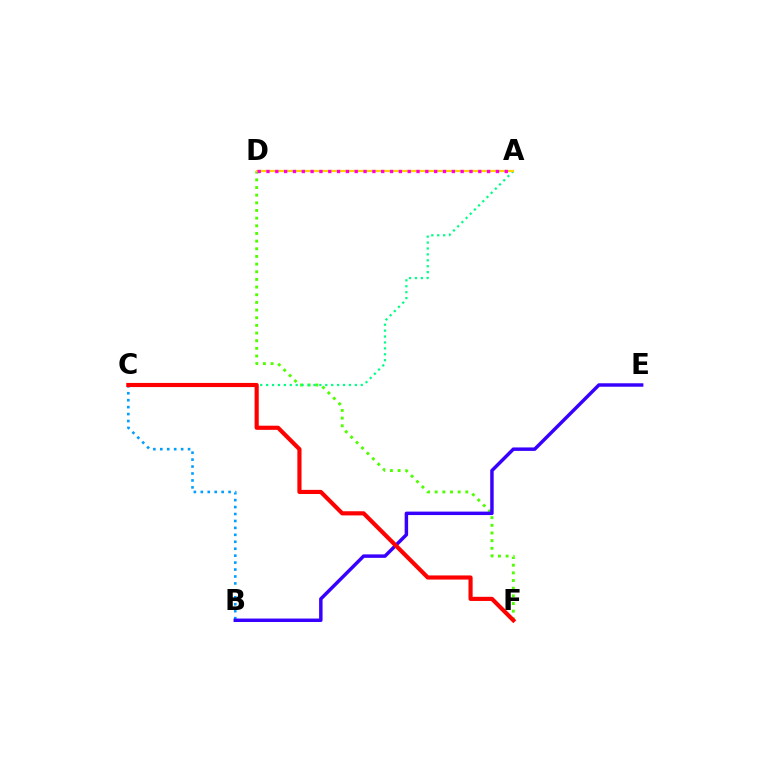{('B', 'C'): [{'color': '#009eff', 'line_style': 'dotted', 'thickness': 1.89}], ('D', 'F'): [{'color': '#4fff00', 'line_style': 'dotted', 'thickness': 2.08}], ('B', 'E'): [{'color': '#3700ff', 'line_style': 'solid', 'thickness': 2.49}], ('A', 'C'): [{'color': '#00ff86', 'line_style': 'dotted', 'thickness': 1.61}], ('C', 'F'): [{'color': '#ff0000', 'line_style': 'solid', 'thickness': 2.98}], ('A', 'D'): [{'color': '#ffd500', 'line_style': 'solid', 'thickness': 1.59}, {'color': '#ff00ed', 'line_style': 'dotted', 'thickness': 2.4}]}